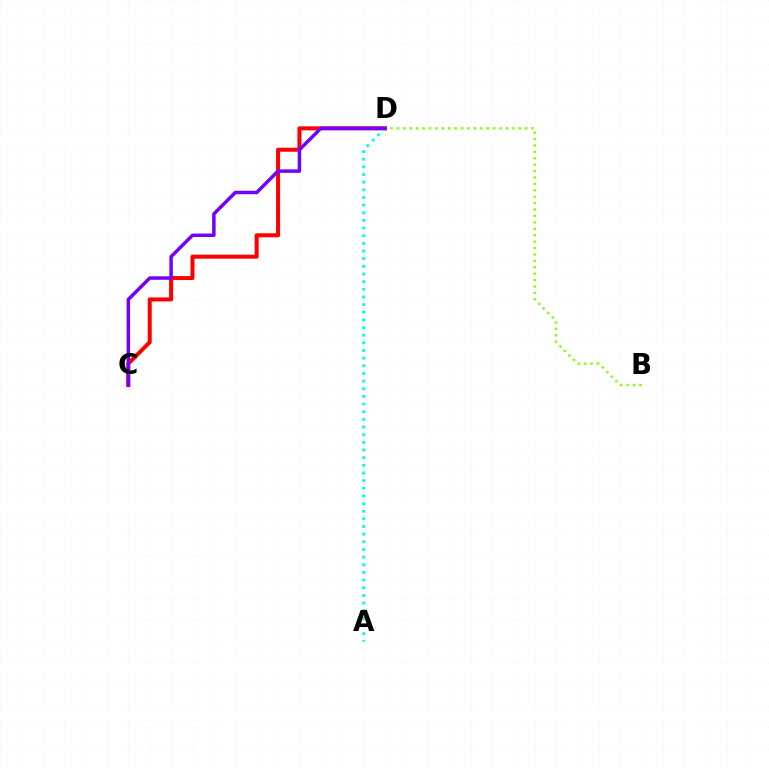{('C', 'D'): [{'color': '#ff0000', 'line_style': 'solid', 'thickness': 2.89}, {'color': '#7200ff', 'line_style': 'solid', 'thickness': 2.5}], ('A', 'D'): [{'color': '#00fff6', 'line_style': 'dotted', 'thickness': 2.08}], ('B', 'D'): [{'color': '#84ff00', 'line_style': 'dotted', 'thickness': 1.74}]}